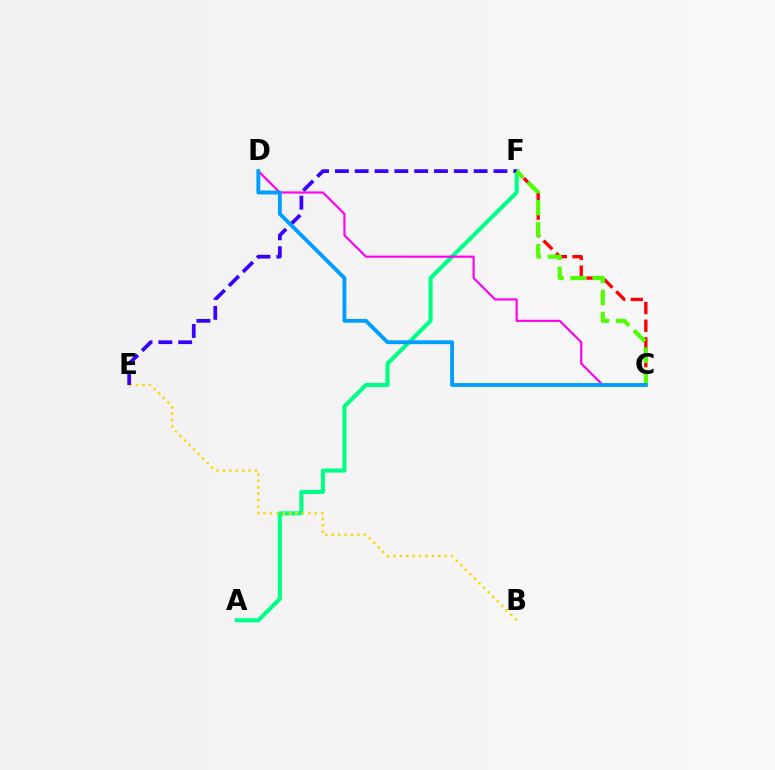{('C', 'F'): [{'color': '#ff0000', 'line_style': 'dashed', 'thickness': 2.4}, {'color': '#4fff00', 'line_style': 'dashed', 'thickness': 3.0}], ('A', 'F'): [{'color': '#00ff86', 'line_style': 'solid', 'thickness': 2.96}], ('B', 'E'): [{'color': '#ffd500', 'line_style': 'dotted', 'thickness': 1.74}], ('C', 'D'): [{'color': '#ff00ed', 'line_style': 'solid', 'thickness': 1.55}, {'color': '#009eff', 'line_style': 'solid', 'thickness': 2.78}], ('E', 'F'): [{'color': '#3700ff', 'line_style': 'dashed', 'thickness': 2.69}]}